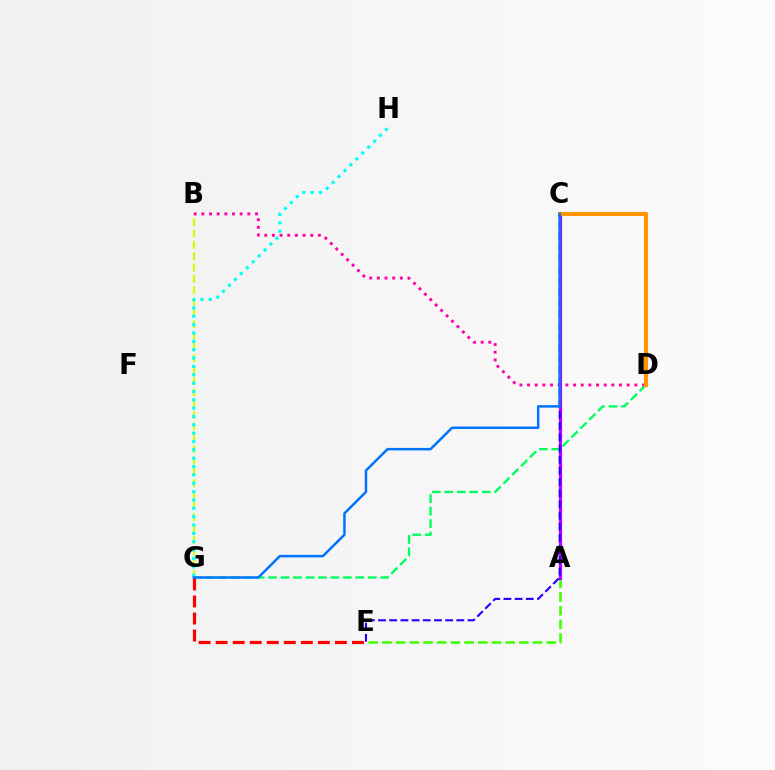{('B', 'G'): [{'color': '#d1ff00', 'line_style': 'dashed', 'thickness': 1.54}], ('A', 'E'): [{'color': '#3dff00', 'line_style': 'dashed', 'thickness': 1.86}], ('A', 'C'): [{'color': '#b900ff', 'line_style': 'solid', 'thickness': 2.29}], ('B', 'D'): [{'color': '#ff00ac', 'line_style': 'dotted', 'thickness': 2.08}], ('D', 'G'): [{'color': '#00ff5c', 'line_style': 'dashed', 'thickness': 1.69}], ('C', 'D'): [{'color': '#ff9400', 'line_style': 'solid', 'thickness': 2.96}], ('C', 'E'): [{'color': '#2500ff', 'line_style': 'dashed', 'thickness': 1.52}], ('E', 'G'): [{'color': '#ff0000', 'line_style': 'dashed', 'thickness': 2.31}], ('G', 'H'): [{'color': '#00fff6', 'line_style': 'dotted', 'thickness': 2.27}], ('C', 'G'): [{'color': '#0074ff', 'line_style': 'solid', 'thickness': 1.8}]}